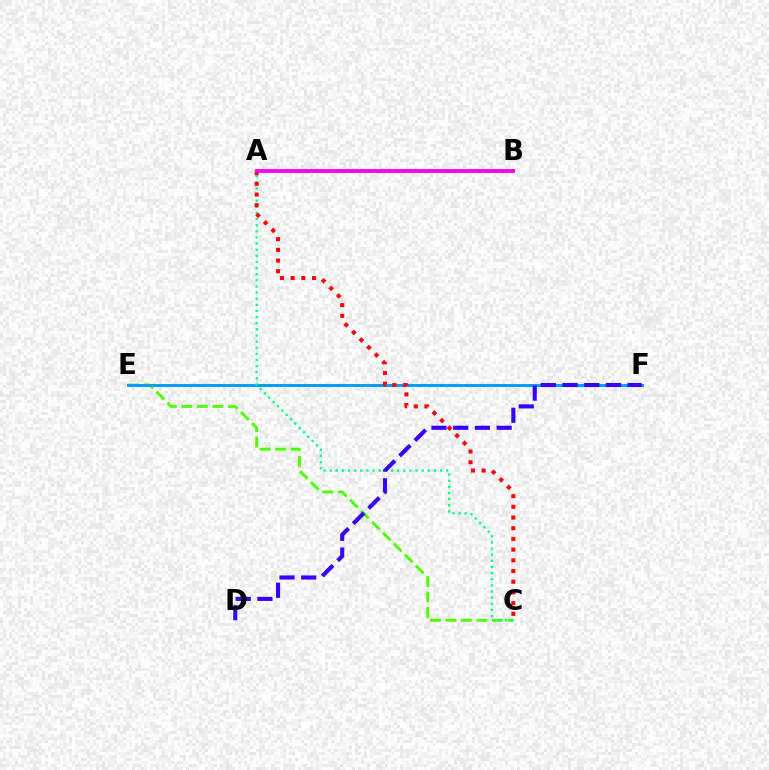{('C', 'E'): [{'color': '#4fff00', 'line_style': 'dashed', 'thickness': 2.1}], ('E', 'F'): [{'color': '#009eff', 'line_style': 'solid', 'thickness': 2.14}], ('A', 'C'): [{'color': '#00ff86', 'line_style': 'dotted', 'thickness': 1.66}, {'color': '#ff0000', 'line_style': 'dotted', 'thickness': 2.91}], ('A', 'B'): [{'color': '#ffd500', 'line_style': 'dotted', 'thickness': 1.77}, {'color': '#ff00ed', 'line_style': 'solid', 'thickness': 2.78}], ('D', 'F'): [{'color': '#3700ff', 'line_style': 'dashed', 'thickness': 2.95}]}